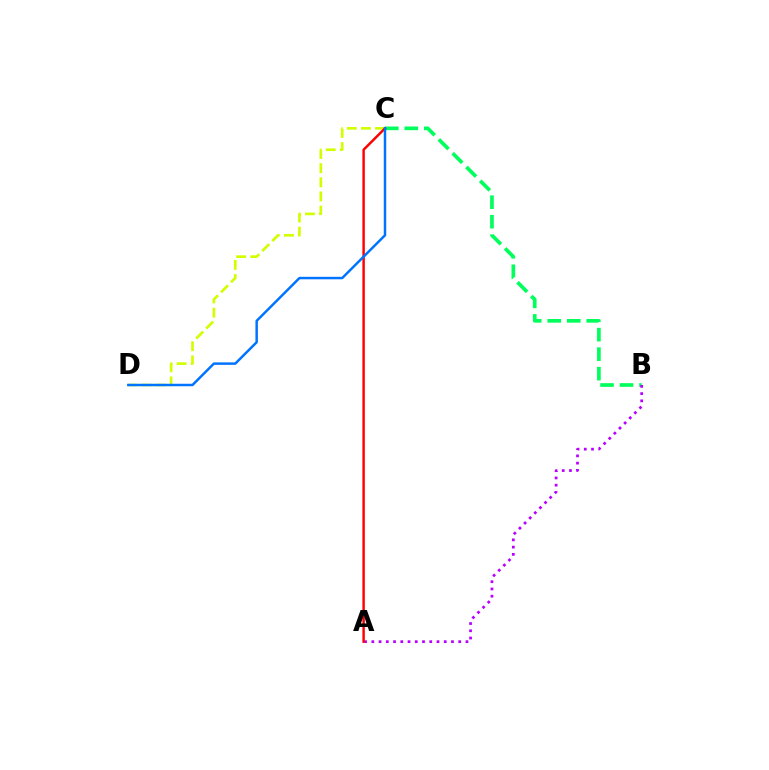{('C', 'D'): [{'color': '#d1ff00', 'line_style': 'dashed', 'thickness': 1.92}, {'color': '#0074ff', 'line_style': 'solid', 'thickness': 1.78}], ('B', 'C'): [{'color': '#00ff5c', 'line_style': 'dashed', 'thickness': 2.65}], ('A', 'B'): [{'color': '#b900ff', 'line_style': 'dotted', 'thickness': 1.97}], ('A', 'C'): [{'color': '#ff0000', 'line_style': 'solid', 'thickness': 1.76}]}